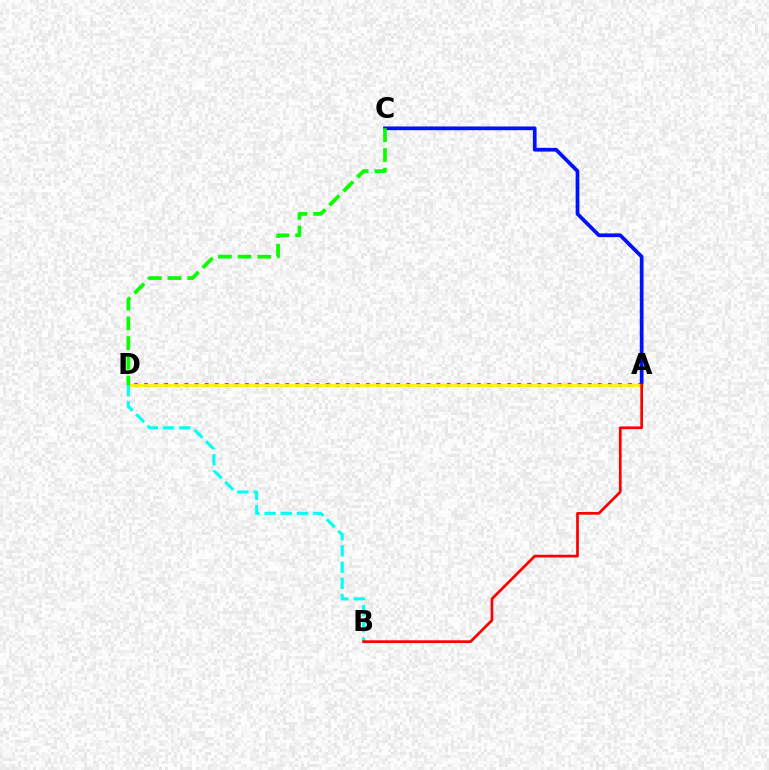{('A', 'D'): [{'color': '#ee00ff', 'line_style': 'dotted', 'thickness': 2.74}, {'color': '#fcf500', 'line_style': 'solid', 'thickness': 2.0}], ('A', 'C'): [{'color': '#0010ff', 'line_style': 'solid', 'thickness': 2.68}], ('B', 'D'): [{'color': '#00fff6', 'line_style': 'dashed', 'thickness': 2.2}], ('A', 'B'): [{'color': '#ff0000', 'line_style': 'solid', 'thickness': 1.96}], ('C', 'D'): [{'color': '#08ff00', 'line_style': 'dashed', 'thickness': 2.68}]}